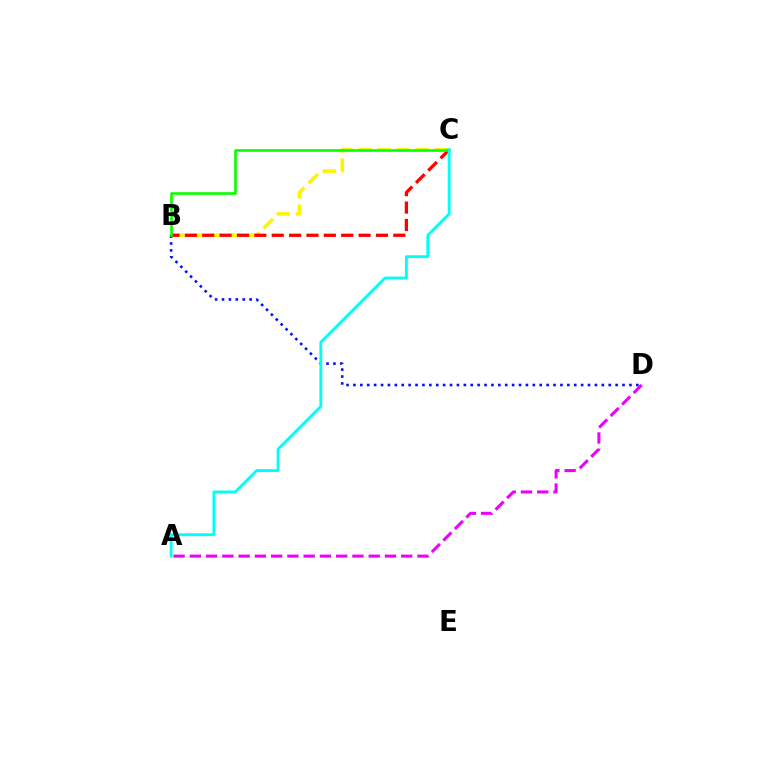{('B', 'D'): [{'color': '#0010ff', 'line_style': 'dotted', 'thickness': 1.87}], ('B', 'C'): [{'color': '#fcf500', 'line_style': 'dashed', 'thickness': 2.59}, {'color': '#ff0000', 'line_style': 'dashed', 'thickness': 2.36}, {'color': '#08ff00', 'line_style': 'solid', 'thickness': 1.87}], ('A', 'D'): [{'color': '#ee00ff', 'line_style': 'dashed', 'thickness': 2.21}], ('A', 'C'): [{'color': '#00fff6', 'line_style': 'solid', 'thickness': 2.07}]}